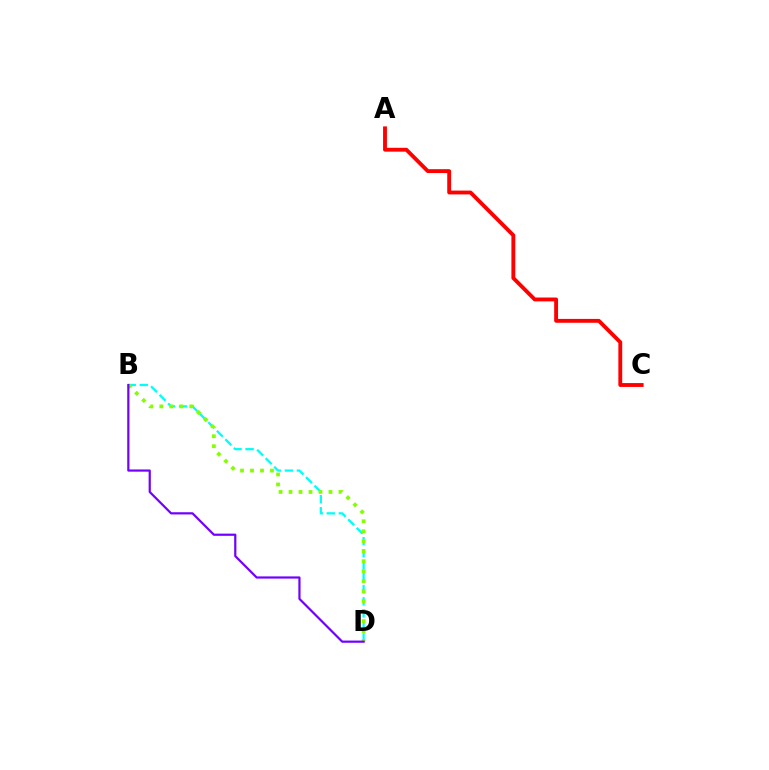{('B', 'D'): [{'color': '#00fff6', 'line_style': 'dashed', 'thickness': 1.63}, {'color': '#84ff00', 'line_style': 'dotted', 'thickness': 2.71}, {'color': '#7200ff', 'line_style': 'solid', 'thickness': 1.59}], ('A', 'C'): [{'color': '#ff0000', 'line_style': 'solid', 'thickness': 2.78}]}